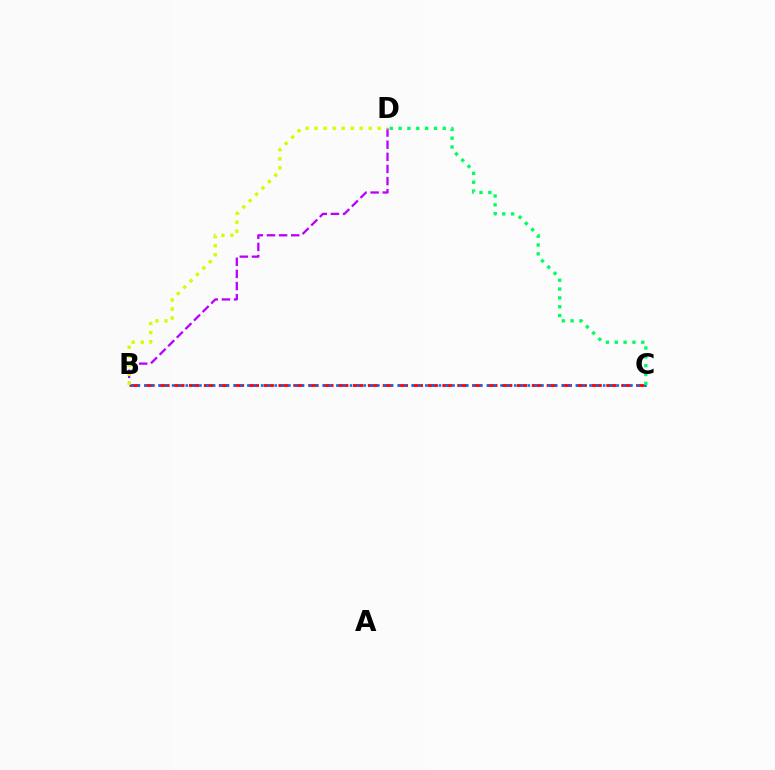{('B', 'C'): [{'color': '#ff0000', 'line_style': 'dashed', 'thickness': 2.02}, {'color': '#0074ff', 'line_style': 'dotted', 'thickness': 1.86}], ('B', 'D'): [{'color': '#b900ff', 'line_style': 'dashed', 'thickness': 1.65}, {'color': '#d1ff00', 'line_style': 'dotted', 'thickness': 2.45}], ('C', 'D'): [{'color': '#00ff5c', 'line_style': 'dotted', 'thickness': 2.4}]}